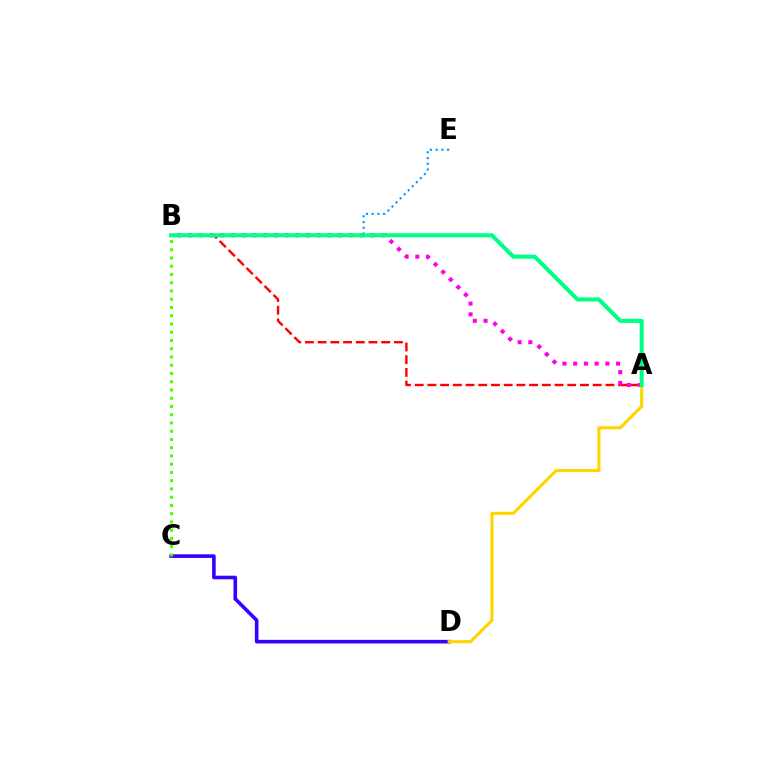{('C', 'D'): [{'color': '#3700ff', 'line_style': 'solid', 'thickness': 2.6}], ('B', 'C'): [{'color': '#4fff00', 'line_style': 'dotted', 'thickness': 2.24}], ('A', 'B'): [{'color': '#ff0000', 'line_style': 'dashed', 'thickness': 1.73}, {'color': '#ff00ed', 'line_style': 'dotted', 'thickness': 2.92}, {'color': '#00ff86', 'line_style': 'solid', 'thickness': 2.93}], ('A', 'D'): [{'color': '#ffd500', 'line_style': 'solid', 'thickness': 2.22}], ('B', 'E'): [{'color': '#009eff', 'line_style': 'dotted', 'thickness': 1.56}]}